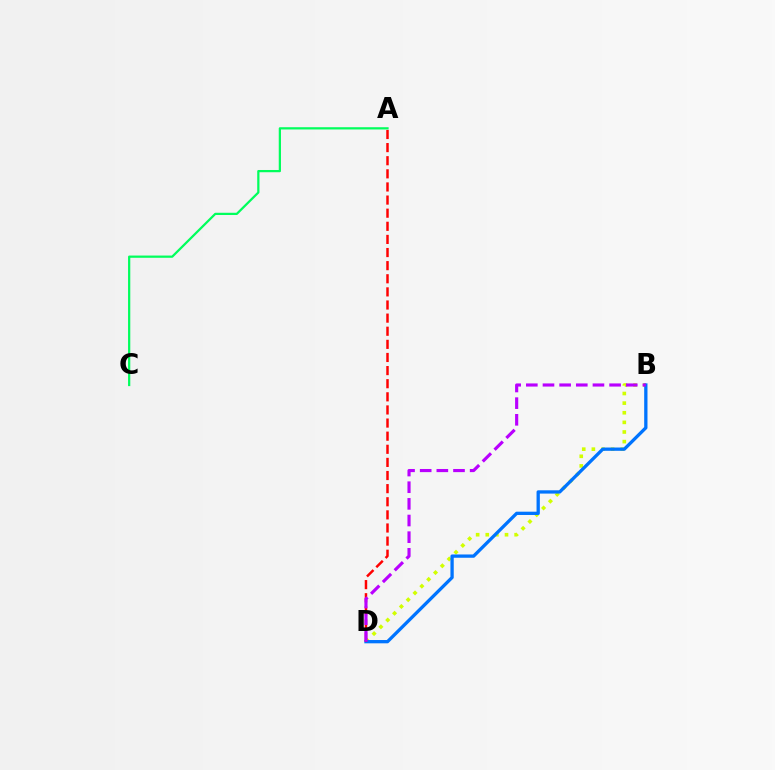{('B', 'D'): [{'color': '#d1ff00', 'line_style': 'dotted', 'thickness': 2.61}, {'color': '#0074ff', 'line_style': 'solid', 'thickness': 2.37}, {'color': '#b900ff', 'line_style': 'dashed', 'thickness': 2.26}], ('A', 'D'): [{'color': '#ff0000', 'line_style': 'dashed', 'thickness': 1.78}], ('A', 'C'): [{'color': '#00ff5c', 'line_style': 'solid', 'thickness': 1.61}]}